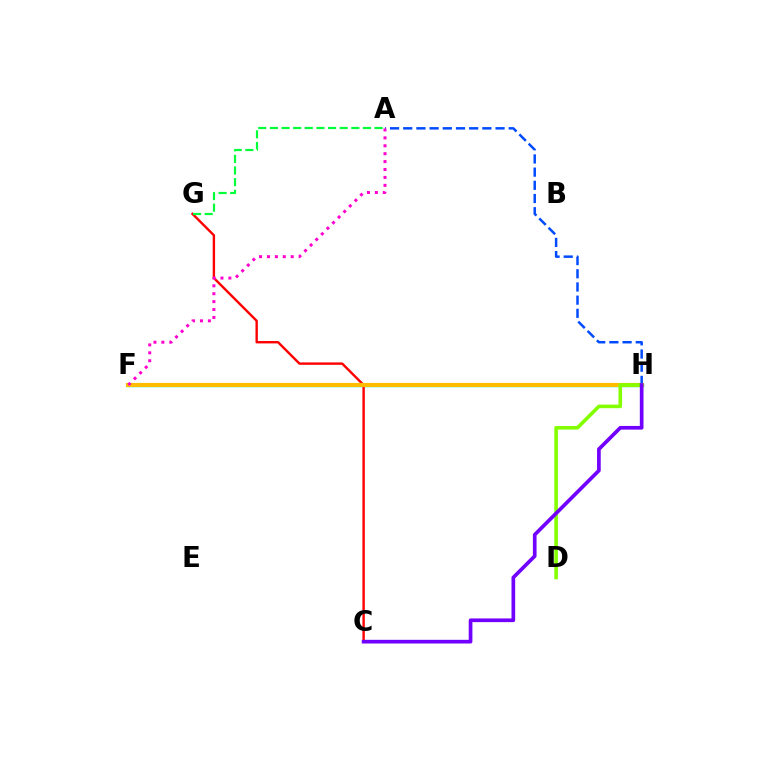{('F', 'H'): [{'color': '#00fff6', 'line_style': 'solid', 'thickness': 2.5}, {'color': '#ffbd00', 'line_style': 'solid', 'thickness': 3.0}], ('C', 'G'): [{'color': '#ff0000', 'line_style': 'solid', 'thickness': 1.72}], ('A', 'H'): [{'color': '#004bff', 'line_style': 'dashed', 'thickness': 1.79}], ('A', 'F'): [{'color': '#ff00cf', 'line_style': 'dotted', 'thickness': 2.15}], ('D', 'H'): [{'color': '#84ff00', 'line_style': 'solid', 'thickness': 2.59}], ('C', 'H'): [{'color': '#7200ff', 'line_style': 'solid', 'thickness': 2.65}], ('A', 'G'): [{'color': '#00ff39', 'line_style': 'dashed', 'thickness': 1.58}]}